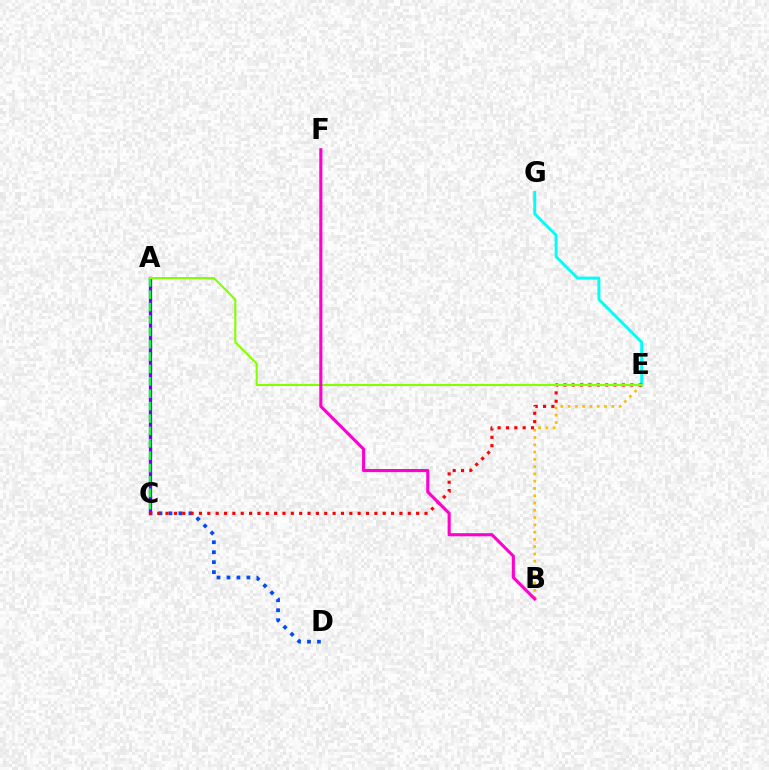{('B', 'E'): [{'color': '#ffbd00', 'line_style': 'dotted', 'thickness': 1.98}], ('E', 'G'): [{'color': '#00fff6', 'line_style': 'solid', 'thickness': 2.1}], ('C', 'D'): [{'color': '#004bff', 'line_style': 'dotted', 'thickness': 2.71}], ('A', 'C'): [{'color': '#7200ff', 'line_style': 'solid', 'thickness': 2.37}, {'color': '#00ff39', 'line_style': 'dashed', 'thickness': 1.68}], ('C', 'E'): [{'color': '#ff0000', 'line_style': 'dotted', 'thickness': 2.27}], ('A', 'E'): [{'color': '#84ff00', 'line_style': 'solid', 'thickness': 1.51}], ('B', 'F'): [{'color': '#ff00cf', 'line_style': 'solid', 'thickness': 2.24}]}